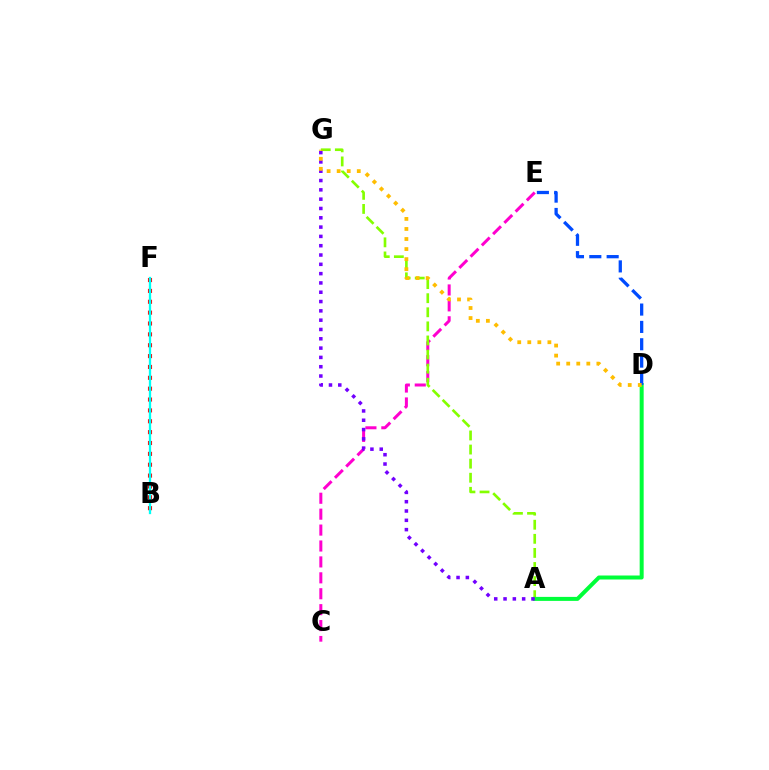{('C', 'E'): [{'color': '#ff00cf', 'line_style': 'dashed', 'thickness': 2.16}], ('A', 'G'): [{'color': '#84ff00', 'line_style': 'dashed', 'thickness': 1.91}, {'color': '#7200ff', 'line_style': 'dotted', 'thickness': 2.53}], ('A', 'D'): [{'color': '#00ff39', 'line_style': 'solid', 'thickness': 2.88}], ('D', 'E'): [{'color': '#004bff', 'line_style': 'dashed', 'thickness': 2.36}], ('B', 'F'): [{'color': '#ff0000', 'line_style': 'dotted', 'thickness': 2.95}, {'color': '#00fff6', 'line_style': 'solid', 'thickness': 1.66}], ('D', 'G'): [{'color': '#ffbd00', 'line_style': 'dotted', 'thickness': 2.73}]}